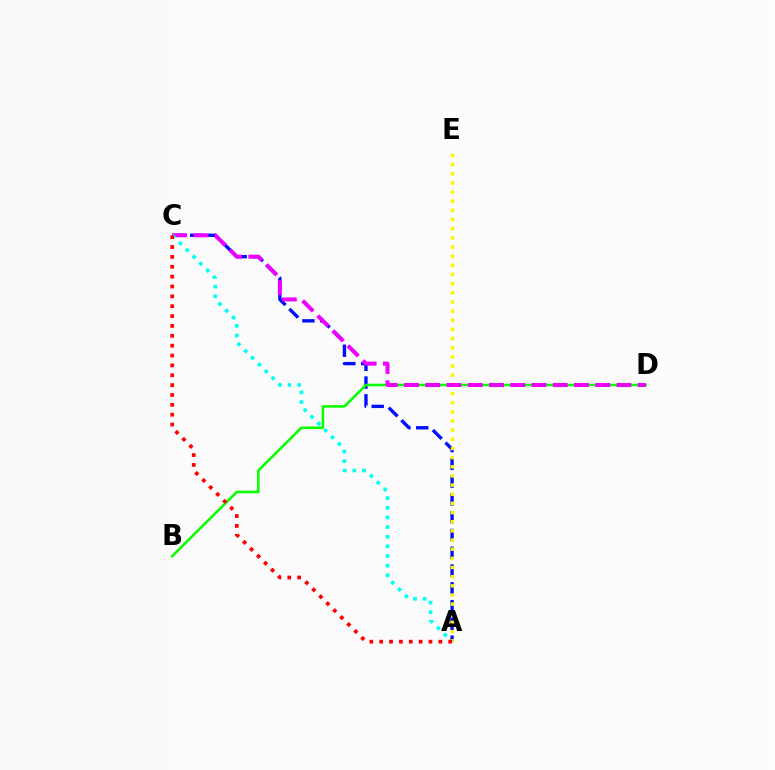{('A', 'C'): [{'color': '#0010ff', 'line_style': 'dashed', 'thickness': 2.42}, {'color': '#00fff6', 'line_style': 'dotted', 'thickness': 2.62}, {'color': '#ff0000', 'line_style': 'dotted', 'thickness': 2.68}], ('B', 'D'): [{'color': '#08ff00', 'line_style': 'solid', 'thickness': 1.85}], ('A', 'E'): [{'color': '#fcf500', 'line_style': 'dotted', 'thickness': 2.49}], ('C', 'D'): [{'color': '#ee00ff', 'line_style': 'dashed', 'thickness': 2.89}]}